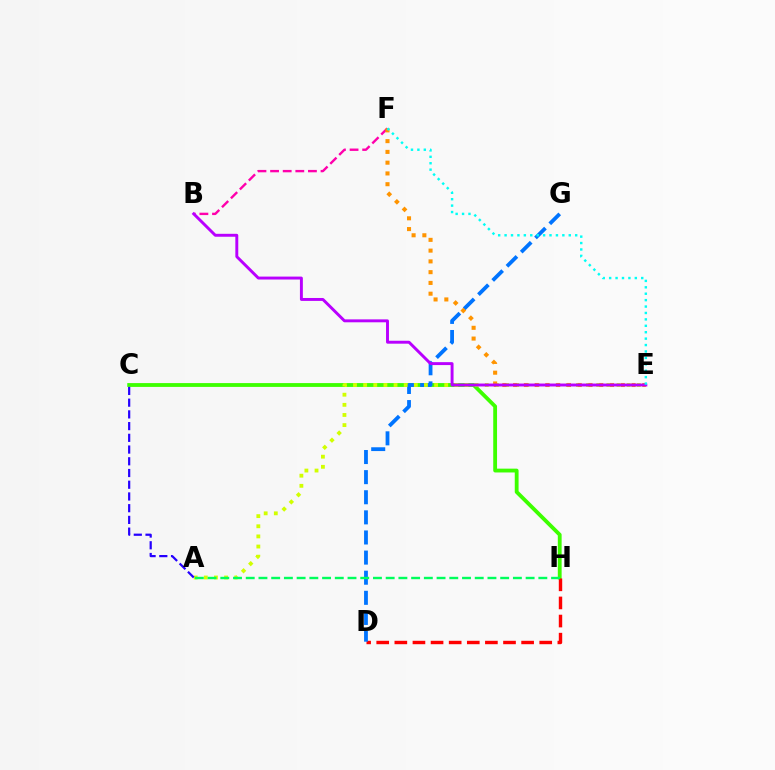{('C', 'H'): [{'color': '#3dff00', 'line_style': 'solid', 'thickness': 2.75}], ('D', 'H'): [{'color': '#ff0000', 'line_style': 'dashed', 'thickness': 2.46}], ('D', 'G'): [{'color': '#0074ff', 'line_style': 'dashed', 'thickness': 2.73}], ('A', 'E'): [{'color': '#d1ff00', 'line_style': 'dotted', 'thickness': 2.75}], ('A', 'C'): [{'color': '#2500ff', 'line_style': 'dashed', 'thickness': 1.59}], ('B', 'F'): [{'color': '#ff00ac', 'line_style': 'dashed', 'thickness': 1.71}], ('E', 'F'): [{'color': '#ff9400', 'line_style': 'dotted', 'thickness': 2.93}, {'color': '#00fff6', 'line_style': 'dotted', 'thickness': 1.74}], ('B', 'E'): [{'color': '#b900ff', 'line_style': 'solid', 'thickness': 2.11}], ('A', 'H'): [{'color': '#00ff5c', 'line_style': 'dashed', 'thickness': 1.73}]}